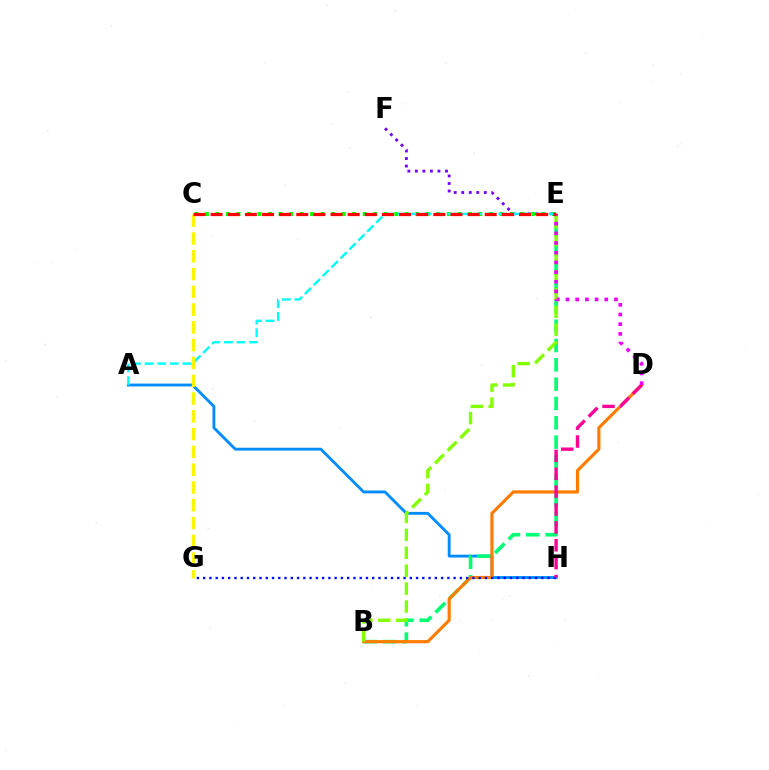{('E', 'F'): [{'color': '#7200ff', 'line_style': 'dotted', 'thickness': 2.04}], ('A', 'H'): [{'color': '#008cff', 'line_style': 'solid', 'thickness': 2.06}], ('B', 'E'): [{'color': '#00ff74', 'line_style': 'dashed', 'thickness': 2.62}, {'color': '#84ff00', 'line_style': 'dashed', 'thickness': 2.43}], ('B', 'D'): [{'color': '#ff7c00', 'line_style': 'solid', 'thickness': 2.27}], ('G', 'H'): [{'color': '#0010ff', 'line_style': 'dotted', 'thickness': 1.7}], ('C', 'E'): [{'color': '#08ff00', 'line_style': 'dotted', 'thickness': 2.86}, {'color': '#ff0000', 'line_style': 'dashed', 'thickness': 2.33}], ('D', 'H'): [{'color': '#ff0094', 'line_style': 'dashed', 'thickness': 2.43}], ('A', 'E'): [{'color': '#00fff6', 'line_style': 'dashed', 'thickness': 1.71}], ('C', 'G'): [{'color': '#fcf500', 'line_style': 'dashed', 'thickness': 2.42}], ('D', 'E'): [{'color': '#ee00ff', 'line_style': 'dotted', 'thickness': 2.63}]}